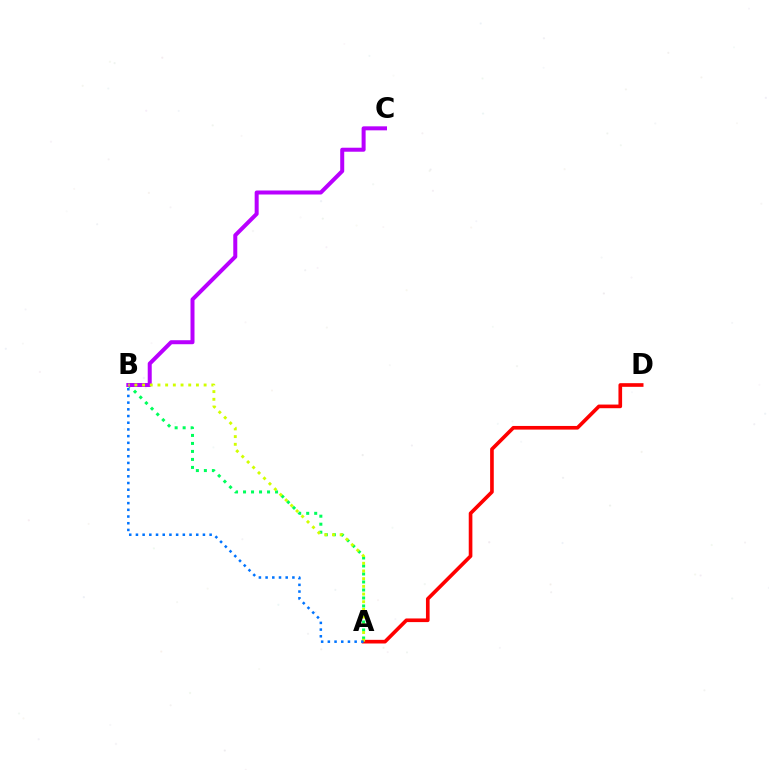{('A', 'B'): [{'color': '#00ff5c', 'line_style': 'dotted', 'thickness': 2.17}, {'color': '#d1ff00', 'line_style': 'dotted', 'thickness': 2.09}, {'color': '#0074ff', 'line_style': 'dotted', 'thickness': 1.82}], ('A', 'D'): [{'color': '#ff0000', 'line_style': 'solid', 'thickness': 2.63}], ('B', 'C'): [{'color': '#b900ff', 'line_style': 'solid', 'thickness': 2.88}]}